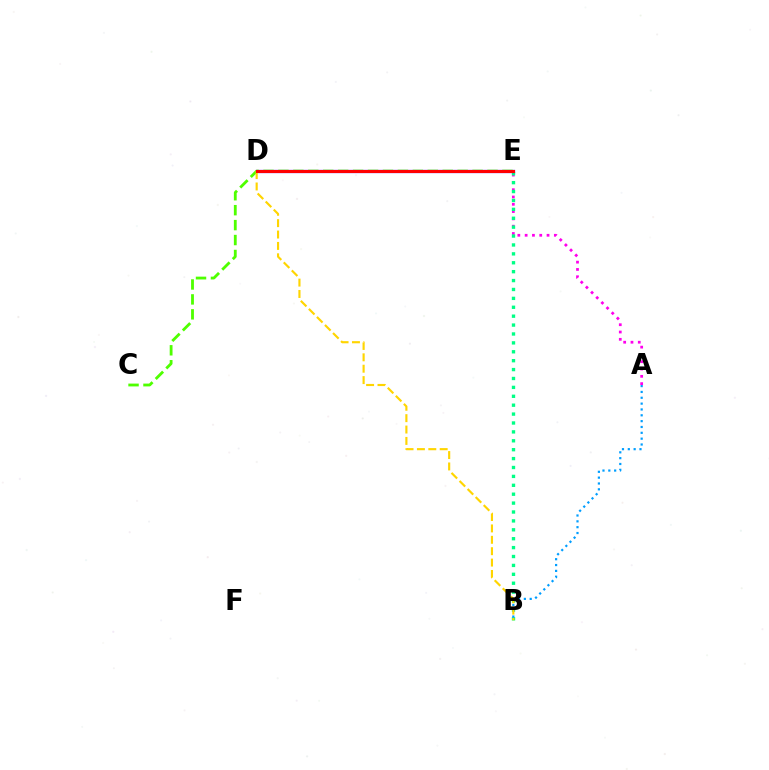{('A', 'E'): [{'color': '#ff00ed', 'line_style': 'dotted', 'thickness': 1.98}], ('B', 'E'): [{'color': '#00ff86', 'line_style': 'dotted', 'thickness': 2.42}], ('D', 'E'): [{'color': '#3700ff', 'line_style': 'solid', 'thickness': 2.32}, {'color': '#ff0000', 'line_style': 'solid', 'thickness': 2.2}], ('C', 'E'): [{'color': '#4fff00', 'line_style': 'dashed', 'thickness': 2.03}], ('A', 'B'): [{'color': '#009eff', 'line_style': 'dotted', 'thickness': 1.59}], ('B', 'D'): [{'color': '#ffd500', 'line_style': 'dashed', 'thickness': 1.55}]}